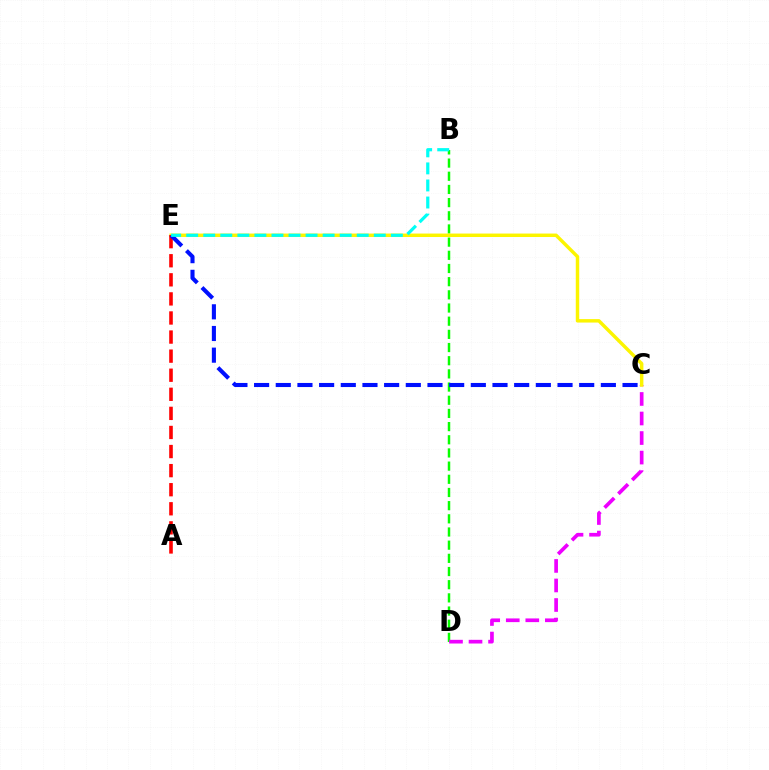{('B', 'D'): [{'color': '#08ff00', 'line_style': 'dashed', 'thickness': 1.79}], ('C', 'D'): [{'color': '#ee00ff', 'line_style': 'dashed', 'thickness': 2.65}], ('C', 'E'): [{'color': '#fcf500', 'line_style': 'solid', 'thickness': 2.49}, {'color': '#0010ff', 'line_style': 'dashed', 'thickness': 2.94}], ('A', 'E'): [{'color': '#ff0000', 'line_style': 'dashed', 'thickness': 2.59}], ('B', 'E'): [{'color': '#00fff6', 'line_style': 'dashed', 'thickness': 2.32}]}